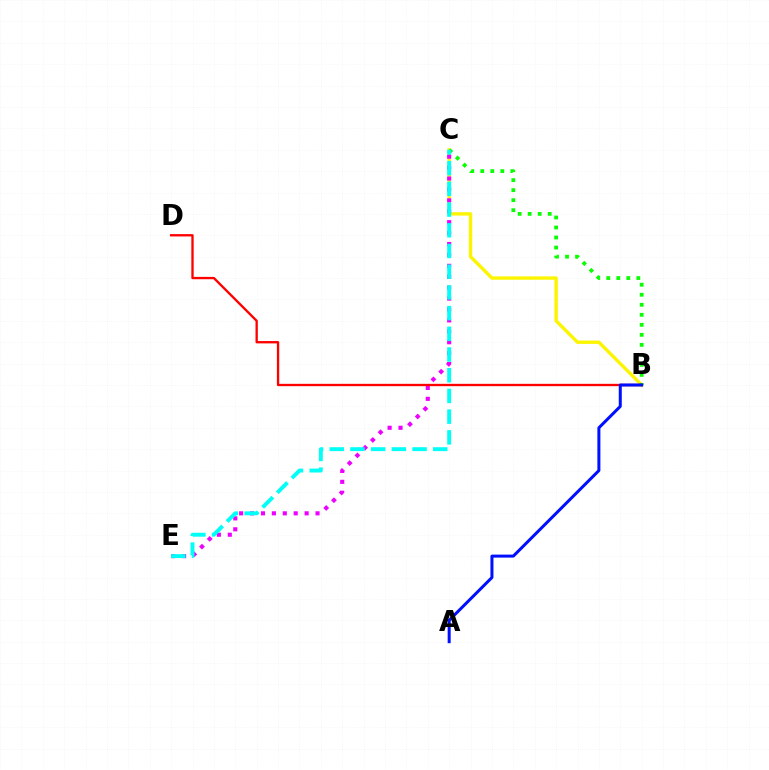{('B', 'C'): [{'color': '#fcf500', 'line_style': 'solid', 'thickness': 2.43}, {'color': '#08ff00', 'line_style': 'dotted', 'thickness': 2.72}], ('C', 'E'): [{'color': '#ee00ff', 'line_style': 'dotted', 'thickness': 2.97}, {'color': '#00fff6', 'line_style': 'dashed', 'thickness': 2.81}], ('B', 'D'): [{'color': '#ff0000', 'line_style': 'solid', 'thickness': 1.68}], ('A', 'B'): [{'color': '#0010ff', 'line_style': 'solid', 'thickness': 2.17}]}